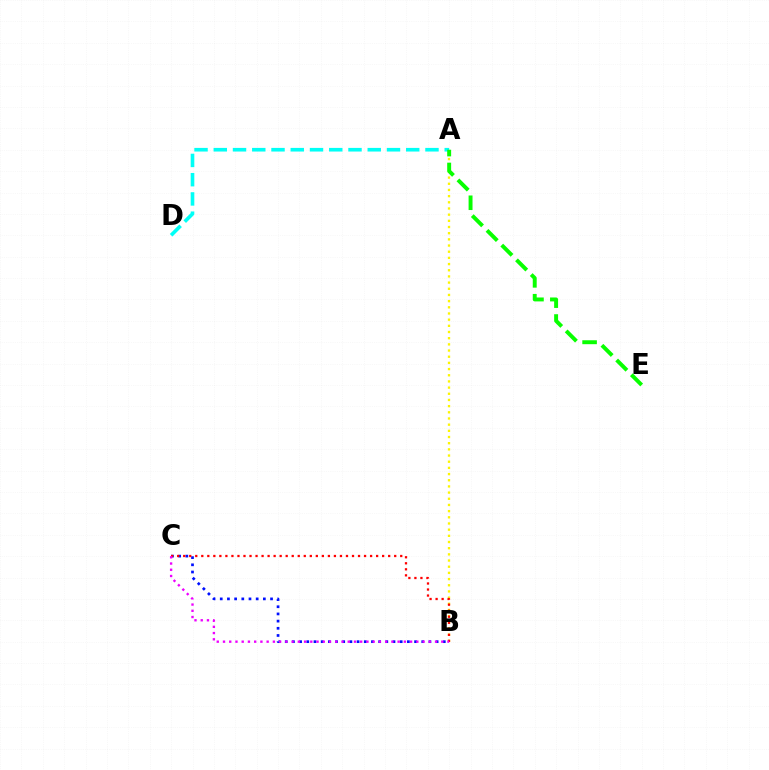{('B', 'C'): [{'color': '#0010ff', 'line_style': 'dotted', 'thickness': 1.95}, {'color': '#ff0000', 'line_style': 'dotted', 'thickness': 1.64}, {'color': '#ee00ff', 'line_style': 'dotted', 'thickness': 1.69}], ('A', 'B'): [{'color': '#fcf500', 'line_style': 'dotted', 'thickness': 1.68}], ('A', 'D'): [{'color': '#00fff6', 'line_style': 'dashed', 'thickness': 2.61}], ('A', 'E'): [{'color': '#08ff00', 'line_style': 'dashed', 'thickness': 2.83}]}